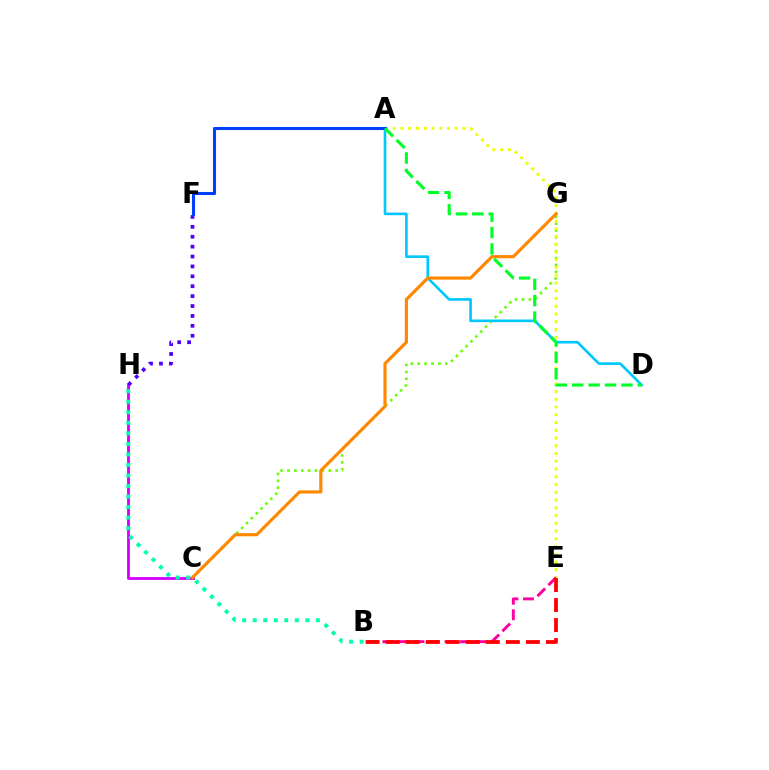{('C', 'H'): [{'color': '#d600ff', 'line_style': 'solid', 'thickness': 2.05}], ('C', 'G'): [{'color': '#66ff00', 'line_style': 'dotted', 'thickness': 1.87}, {'color': '#ff8800', 'line_style': 'solid', 'thickness': 2.27}], ('B', 'H'): [{'color': '#00ffaf', 'line_style': 'dotted', 'thickness': 2.86}], ('F', 'H'): [{'color': '#4f00ff', 'line_style': 'dotted', 'thickness': 2.69}], ('A', 'E'): [{'color': '#eeff00', 'line_style': 'dotted', 'thickness': 2.11}], ('B', 'E'): [{'color': '#ff00a0', 'line_style': 'dashed', 'thickness': 2.11}, {'color': '#ff0000', 'line_style': 'dashed', 'thickness': 2.72}], ('A', 'D'): [{'color': '#00c7ff', 'line_style': 'solid', 'thickness': 1.9}, {'color': '#00ff27', 'line_style': 'dashed', 'thickness': 2.23}], ('A', 'F'): [{'color': '#003fff', 'line_style': 'solid', 'thickness': 2.21}]}